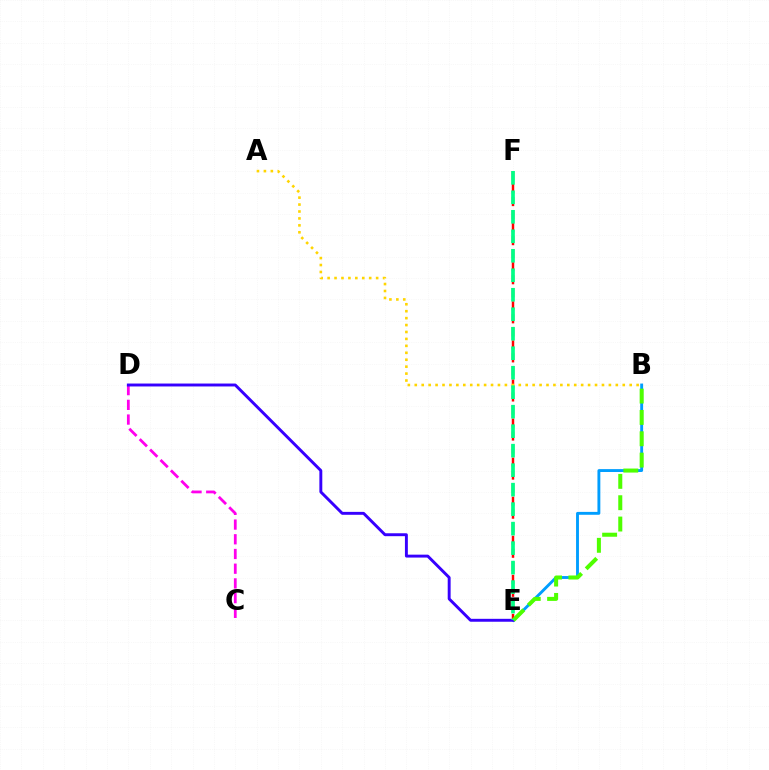{('B', 'E'): [{'color': '#009eff', 'line_style': 'solid', 'thickness': 2.08}, {'color': '#4fff00', 'line_style': 'dashed', 'thickness': 2.9}], ('E', 'F'): [{'color': '#ff0000', 'line_style': 'dashed', 'thickness': 1.77}, {'color': '#00ff86', 'line_style': 'dashed', 'thickness': 2.65}], ('C', 'D'): [{'color': '#ff00ed', 'line_style': 'dashed', 'thickness': 2.0}], ('A', 'B'): [{'color': '#ffd500', 'line_style': 'dotted', 'thickness': 1.88}], ('D', 'E'): [{'color': '#3700ff', 'line_style': 'solid', 'thickness': 2.1}]}